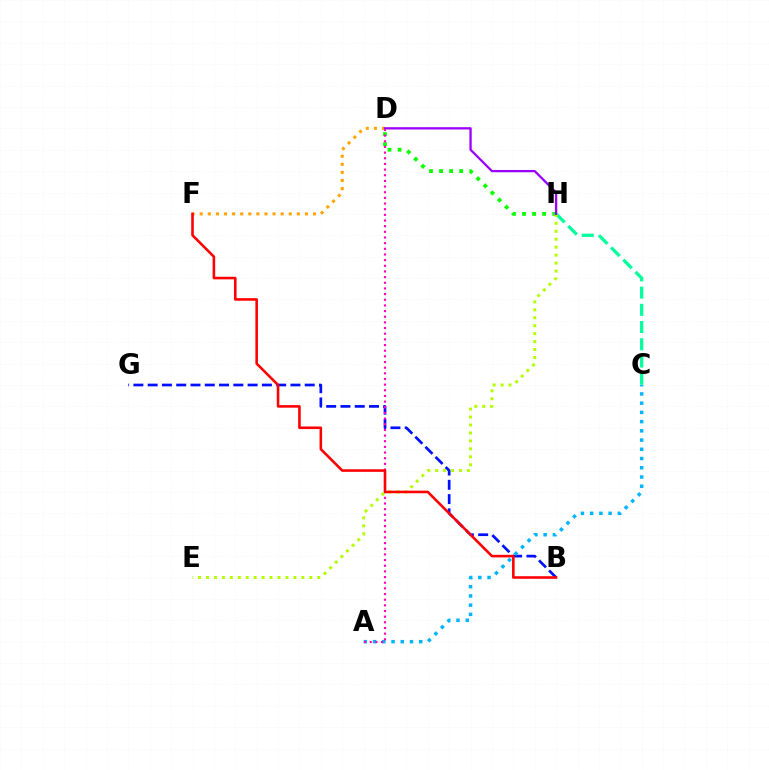{('C', 'H'): [{'color': '#00ff9d', 'line_style': 'dashed', 'thickness': 2.34}], ('B', 'G'): [{'color': '#0010ff', 'line_style': 'dashed', 'thickness': 1.94}], ('A', 'C'): [{'color': '#00b5ff', 'line_style': 'dotted', 'thickness': 2.51}], ('D', 'H'): [{'color': '#08ff00', 'line_style': 'dotted', 'thickness': 2.73}, {'color': '#9b00ff', 'line_style': 'solid', 'thickness': 1.65}], ('E', 'H'): [{'color': '#b3ff00', 'line_style': 'dotted', 'thickness': 2.16}], ('A', 'D'): [{'color': '#ff00bd', 'line_style': 'dotted', 'thickness': 1.54}], ('D', 'F'): [{'color': '#ffa500', 'line_style': 'dotted', 'thickness': 2.2}], ('B', 'F'): [{'color': '#ff0000', 'line_style': 'solid', 'thickness': 1.86}]}